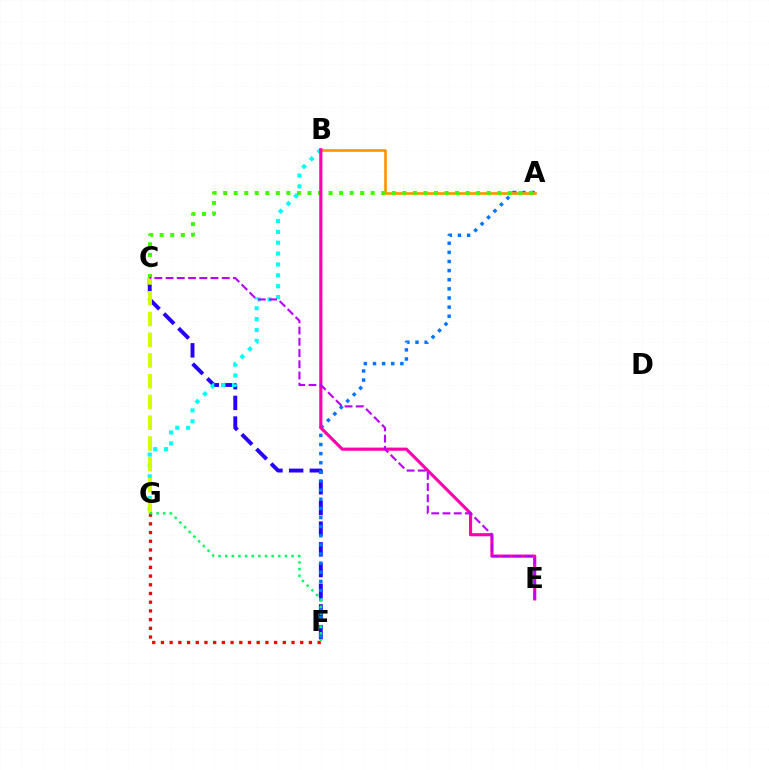{('C', 'F'): [{'color': '#2500ff', 'line_style': 'dashed', 'thickness': 2.81}], ('A', 'F'): [{'color': '#0074ff', 'line_style': 'dotted', 'thickness': 2.48}], ('A', 'B'): [{'color': '#ff9400', 'line_style': 'solid', 'thickness': 1.91}], ('A', 'C'): [{'color': '#3dff00', 'line_style': 'dotted', 'thickness': 2.86}], ('B', 'G'): [{'color': '#00fff6', 'line_style': 'dotted', 'thickness': 2.95}], ('B', 'E'): [{'color': '#ff00ac', 'line_style': 'solid', 'thickness': 2.27}], ('C', 'G'): [{'color': '#d1ff00', 'line_style': 'dashed', 'thickness': 2.82}], ('F', 'G'): [{'color': '#ff0000', 'line_style': 'dotted', 'thickness': 2.37}, {'color': '#00ff5c', 'line_style': 'dotted', 'thickness': 1.8}], ('C', 'E'): [{'color': '#b900ff', 'line_style': 'dashed', 'thickness': 1.53}]}